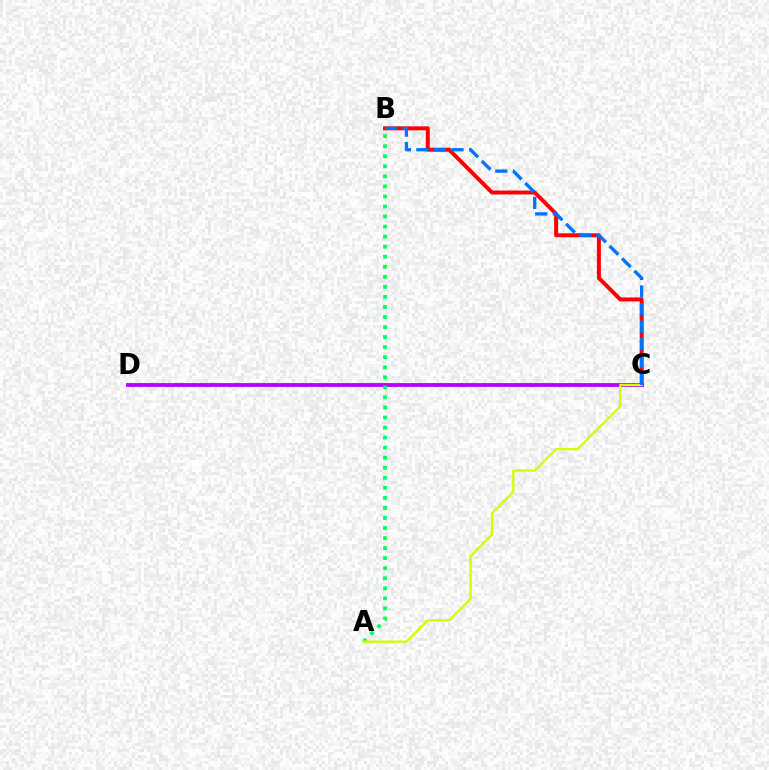{('B', 'C'): [{'color': '#ff0000', 'line_style': 'solid', 'thickness': 2.85}, {'color': '#0074ff', 'line_style': 'dashed', 'thickness': 2.38}], ('C', 'D'): [{'color': '#b900ff', 'line_style': 'solid', 'thickness': 2.76}], ('A', 'B'): [{'color': '#00ff5c', 'line_style': 'dotted', 'thickness': 2.73}], ('A', 'C'): [{'color': '#d1ff00', 'line_style': 'solid', 'thickness': 1.66}]}